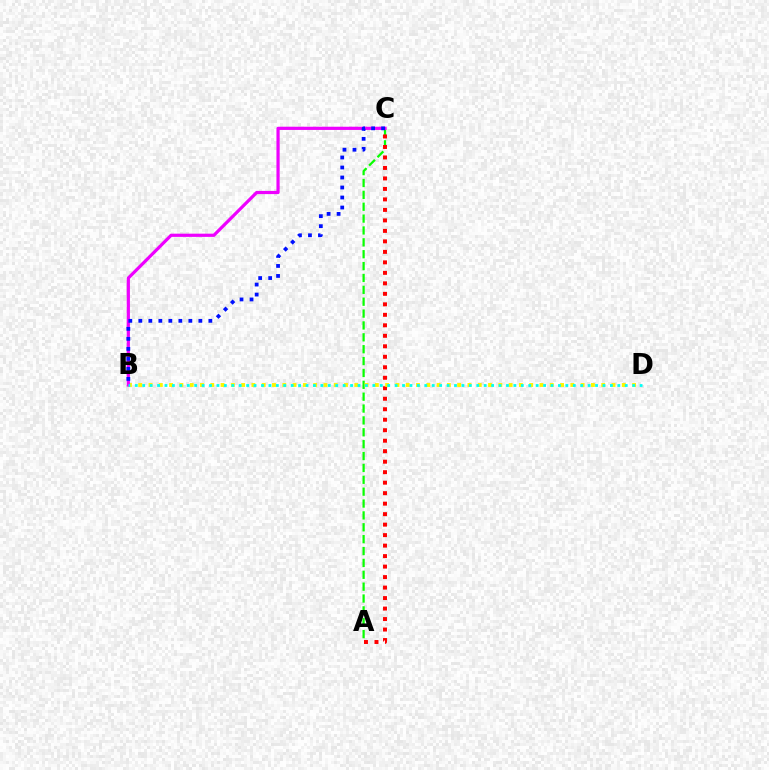{('A', 'C'): [{'color': '#08ff00', 'line_style': 'dashed', 'thickness': 1.61}, {'color': '#ff0000', 'line_style': 'dotted', 'thickness': 2.85}], ('B', 'D'): [{'color': '#fcf500', 'line_style': 'dotted', 'thickness': 2.8}, {'color': '#00fff6', 'line_style': 'dotted', 'thickness': 2.02}], ('B', 'C'): [{'color': '#ee00ff', 'line_style': 'solid', 'thickness': 2.31}, {'color': '#0010ff', 'line_style': 'dotted', 'thickness': 2.72}]}